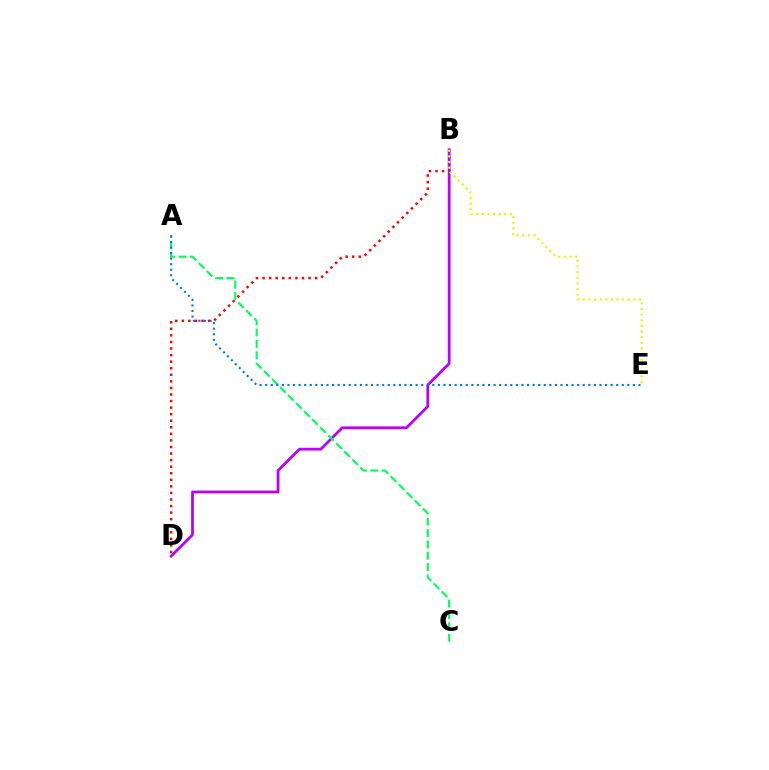{('B', 'D'): [{'color': '#ff0000', 'line_style': 'dotted', 'thickness': 1.78}, {'color': '#b900ff', 'line_style': 'solid', 'thickness': 1.99}], ('B', 'E'): [{'color': '#d1ff00', 'line_style': 'dotted', 'thickness': 1.53}], ('A', 'C'): [{'color': '#00ff5c', 'line_style': 'dashed', 'thickness': 1.54}], ('A', 'E'): [{'color': '#0074ff', 'line_style': 'dotted', 'thickness': 1.51}]}